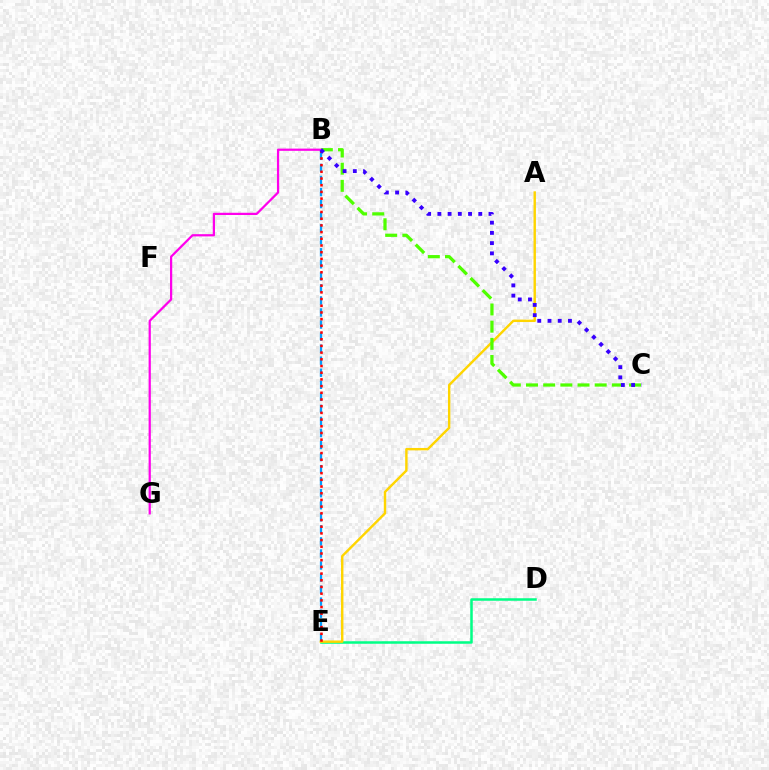{('D', 'E'): [{'color': '#00ff86', 'line_style': 'solid', 'thickness': 1.81}], ('B', 'E'): [{'color': '#009eff', 'line_style': 'dashed', 'thickness': 1.64}, {'color': '#ff0000', 'line_style': 'dotted', 'thickness': 1.82}], ('A', 'E'): [{'color': '#ffd500', 'line_style': 'solid', 'thickness': 1.74}], ('B', 'C'): [{'color': '#4fff00', 'line_style': 'dashed', 'thickness': 2.33}, {'color': '#3700ff', 'line_style': 'dotted', 'thickness': 2.78}], ('B', 'G'): [{'color': '#ff00ed', 'line_style': 'solid', 'thickness': 1.61}]}